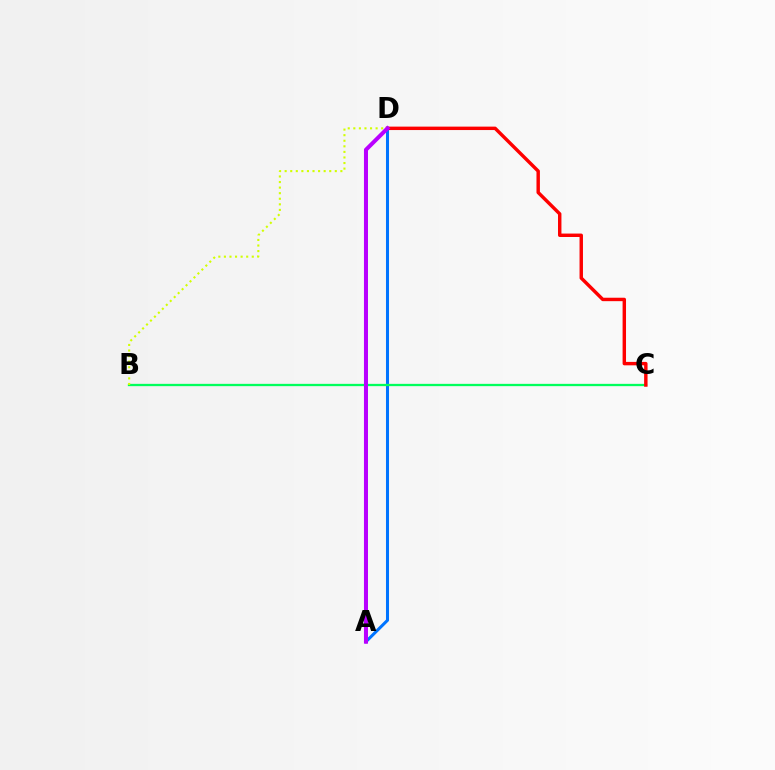{('A', 'D'): [{'color': '#0074ff', 'line_style': 'solid', 'thickness': 2.18}, {'color': '#b900ff', 'line_style': 'solid', 'thickness': 2.9}], ('B', 'C'): [{'color': '#00ff5c', 'line_style': 'solid', 'thickness': 1.66}], ('B', 'D'): [{'color': '#d1ff00', 'line_style': 'dotted', 'thickness': 1.51}], ('C', 'D'): [{'color': '#ff0000', 'line_style': 'solid', 'thickness': 2.47}]}